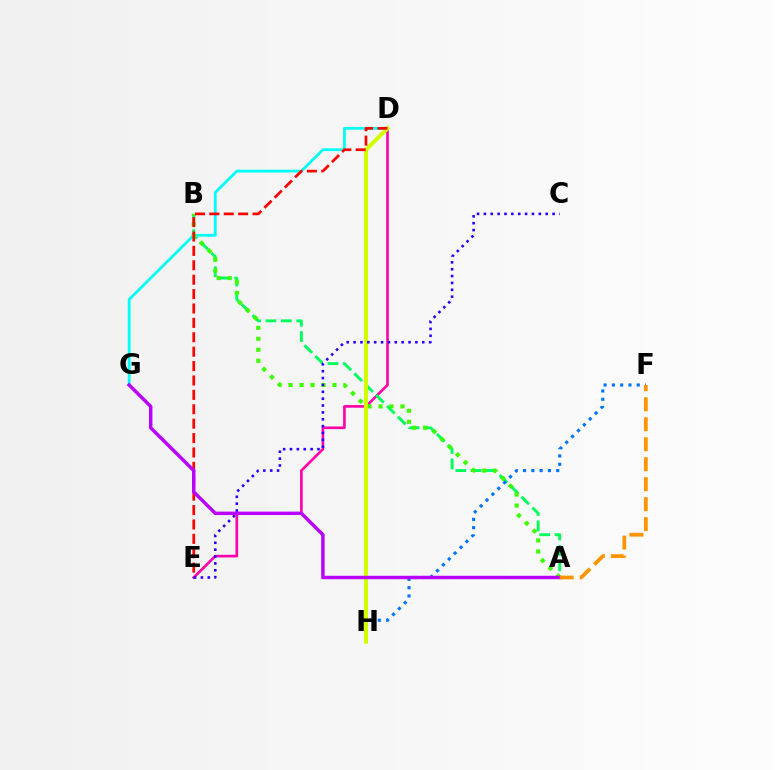{('D', 'E'): [{'color': '#ff00ac', 'line_style': 'solid', 'thickness': 1.9}, {'color': '#ff0000', 'line_style': 'dashed', 'thickness': 1.96}], ('A', 'B'): [{'color': '#00ff5c', 'line_style': 'dashed', 'thickness': 2.09}, {'color': '#3dff00', 'line_style': 'dotted', 'thickness': 2.98}], ('F', 'H'): [{'color': '#0074ff', 'line_style': 'dotted', 'thickness': 2.25}], ('D', 'G'): [{'color': '#00fff6', 'line_style': 'solid', 'thickness': 2.01}], ('D', 'H'): [{'color': '#d1ff00', 'line_style': 'solid', 'thickness': 2.92}], ('C', 'E'): [{'color': '#2500ff', 'line_style': 'dotted', 'thickness': 1.87}], ('A', 'G'): [{'color': '#b900ff', 'line_style': 'solid', 'thickness': 2.48}], ('A', 'F'): [{'color': '#ff9400', 'line_style': 'dashed', 'thickness': 2.71}]}